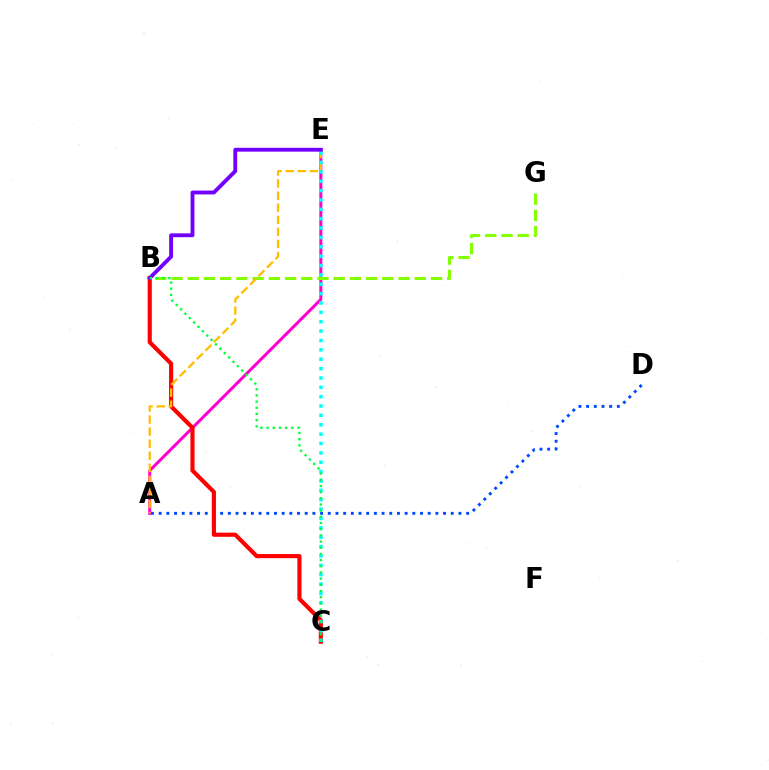{('A', 'E'): [{'color': '#ff00cf', 'line_style': 'solid', 'thickness': 2.18}, {'color': '#ffbd00', 'line_style': 'dashed', 'thickness': 1.64}], ('A', 'D'): [{'color': '#004bff', 'line_style': 'dotted', 'thickness': 2.09}], ('B', 'G'): [{'color': '#84ff00', 'line_style': 'dashed', 'thickness': 2.2}], ('B', 'C'): [{'color': '#ff0000', 'line_style': 'solid', 'thickness': 2.98}, {'color': '#00ff39', 'line_style': 'dotted', 'thickness': 1.68}], ('C', 'E'): [{'color': '#00fff6', 'line_style': 'dotted', 'thickness': 2.55}], ('B', 'E'): [{'color': '#7200ff', 'line_style': 'solid', 'thickness': 2.77}]}